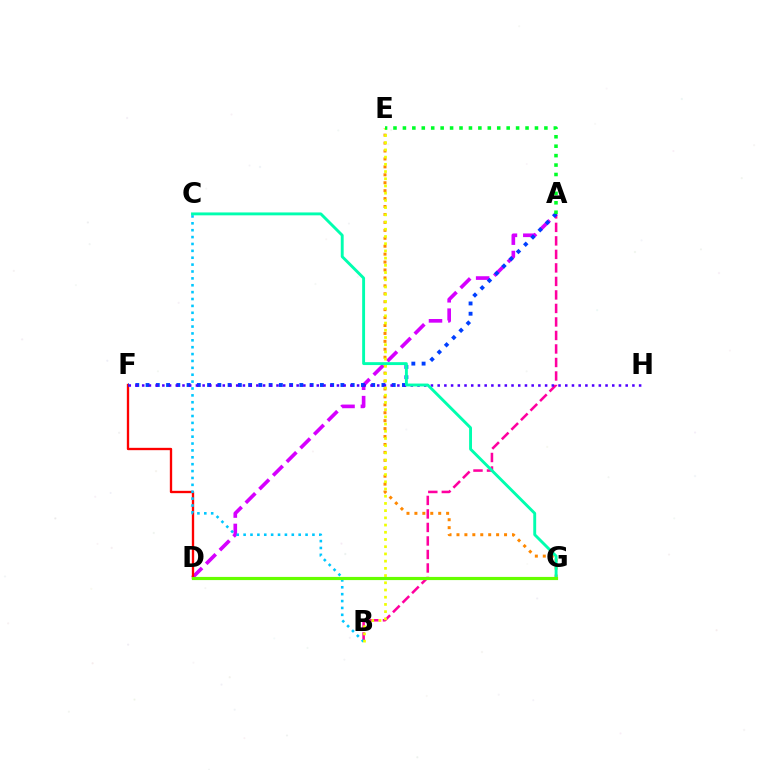{('A', 'D'): [{'color': '#d600ff', 'line_style': 'dashed', 'thickness': 2.63}], ('A', 'B'): [{'color': '#ff00a0', 'line_style': 'dashed', 'thickness': 1.84}], ('D', 'F'): [{'color': '#ff0000', 'line_style': 'solid', 'thickness': 1.68}], ('A', 'F'): [{'color': '#003fff', 'line_style': 'dotted', 'thickness': 2.79}], ('B', 'C'): [{'color': '#00c7ff', 'line_style': 'dotted', 'thickness': 1.87}], ('F', 'H'): [{'color': '#4f00ff', 'line_style': 'dotted', 'thickness': 1.82}], ('E', 'G'): [{'color': '#ff8800', 'line_style': 'dotted', 'thickness': 2.15}], ('B', 'E'): [{'color': '#eeff00', 'line_style': 'dotted', 'thickness': 1.96}], ('C', 'G'): [{'color': '#00ffaf', 'line_style': 'solid', 'thickness': 2.08}], ('D', 'G'): [{'color': '#66ff00', 'line_style': 'solid', 'thickness': 2.28}], ('A', 'E'): [{'color': '#00ff27', 'line_style': 'dotted', 'thickness': 2.56}]}